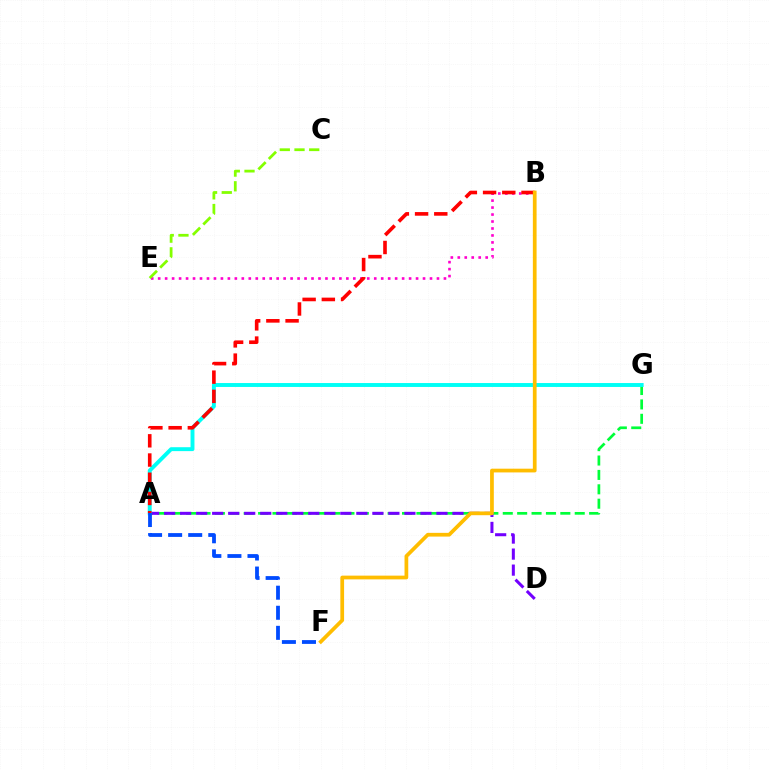{('A', 'G'): [{'color': '#00ff39', 'line_style': 'dashed', 'thickness': 1.96}, {'color': '#00fff6', 'line_style': 'solid', 'thickness': 2.82}], ('B', 'E'): [{'color': '#ff00cf', 'line_style': 'dotted', 'thickness': 1.89}], ('A', 'D'): [{'color': '#7200ff', 'line_style': 'dashed', 'thickness': 2.18}], ('A', 'B'): [{'color': '#ff0000', 'line_style': 'dashed', 'thickness': 2.61}], ('C', 'E'): [{'color': '#84ff00', 'line_style': 'dashed', 'thickness': 2.0}], ('B', 'F'): [{'color': '#ffbd00', 'line_style': 'solid', 'thickness': 2.69}], ('A', 'F'): [{'color': '#004bff', 'line_style': 'dashed', 'thickness': 2.73}]}